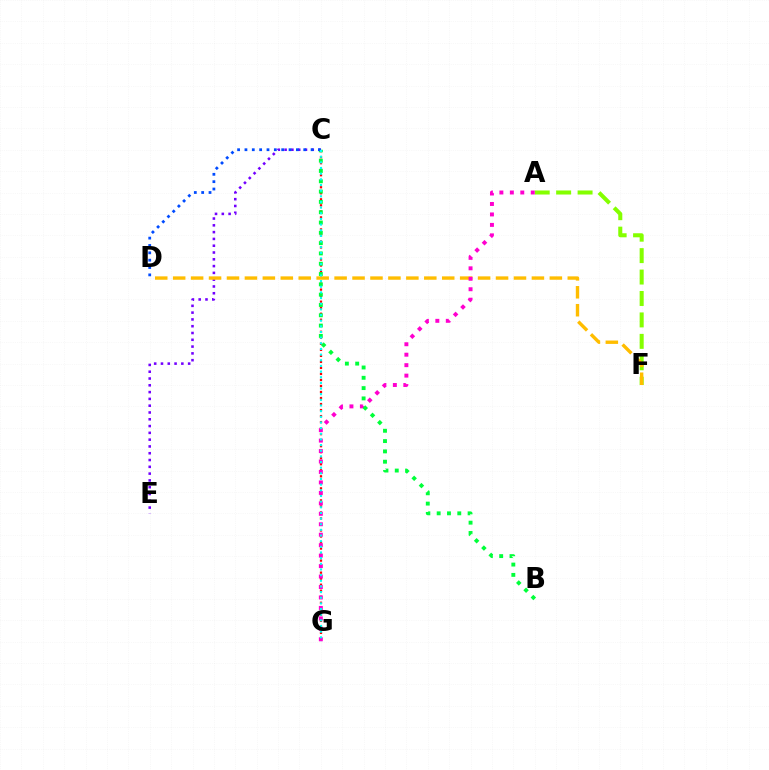{('A', 'F'): [{'color': '#84ff00', 'line_style': 'dashed', 'thickness': 2.91}], ('C', 'G'): [{'color': '#ff0000', 'line_style': 'dotted', 'thickness': 1.64}, {'color': '#00fff6', 'line_style': 'dotted', 'thickness': 1.54}], ('C', 'E'): [{'color': '#7200ff', 'line_style': 'dotted', 'thickness': 1.85}], ('D', 'F'): [{'color': '#ffbd00', 'line_style': 'dashed', 'thickness': 2.44}], ('A', 'G'): [{'color': '#ff00cf', 'line_style': 'dotted', 'thickness': 2.84}], ('B', 'C'): [{'color': '#00ff39', 'line_style': 'dotted', 'thickness': 2.8}], ('C', 'D'): [{'color': '#004bff', 'line_style': 'dotted', 'thickness': 2.0}]}